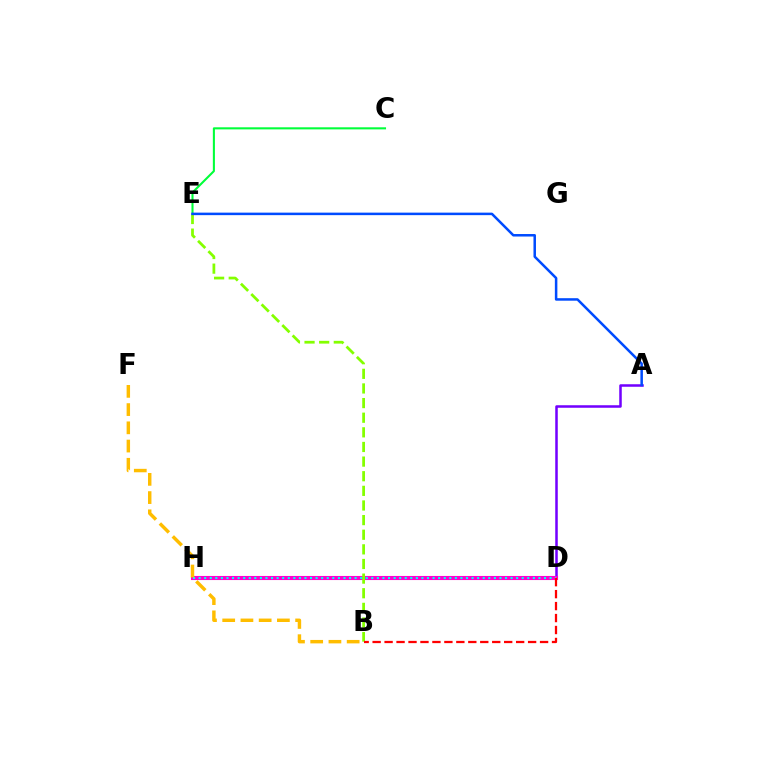{('A', 'D'): [{'color': '#7200ff', 'line_style': 'solid', 'thickness': 1.82}], ('D', 'H'): [{'color': '#ff00cf', 'line_style': 'solid', 'thickness': 2.95}, {'color': '#00fff6', 'line_style': 'dotted', 'thickness': 1.51}], ('B', 'F'): [{'color': '#ffbd00', 'line_style': 'dashed', 'thickness': 2.48}], ('C', 'E'): [{'color': '#00ff39', 'line_style': 'solid', 'thickness': 1.5}], ('B', 'E'): [{'color': '#84ff00', 'line_style': 'dashed', 'thickness': 1.99}], ('A', 'E'): [{'color': '#004bff', 'line_style': 'solid', 'thickness': 1.81}], ('B', 'D'): [{'color': '#ff0000', 'line_style': 'dashed', 'thickness': 1.62}]}